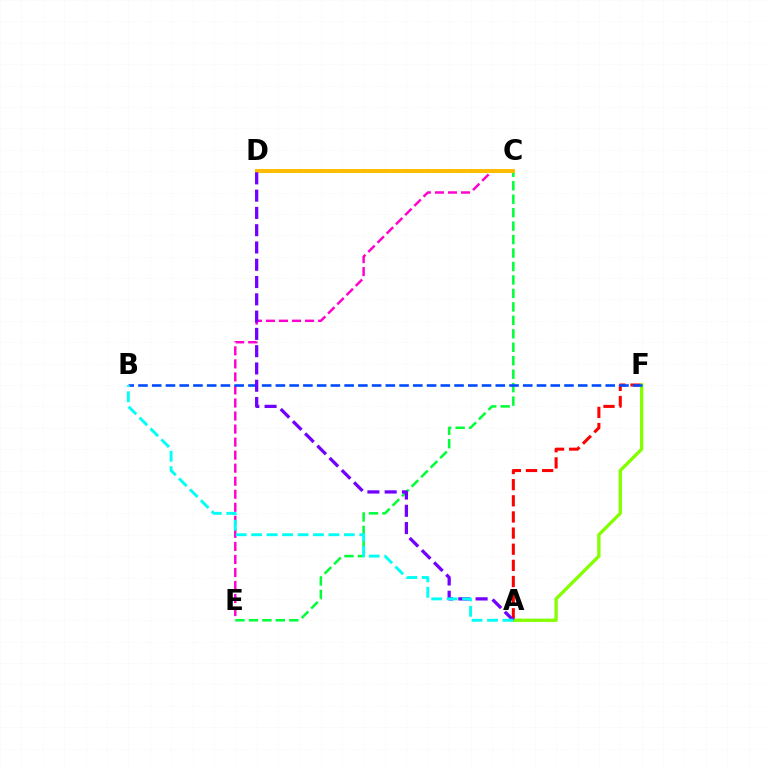{('C', 'E'): [{'color': '#ff00cf', 'line_style': 'dashed', 'thickness': 1.77}, {'color': '#00ff39', 'line_style': 'dashed', 'thickness': 1.83}], ('C', 'D'): [{'color': '#ffbd00', 'line_style': 'solid', 'thickness': 2.87}], ('A', 'F'): [{'color': '#ff0000', 'line_style': 'dashed', 'thickness': 2.19}, {'color': '#84ff00', 'line_style': 'solid', 'thickness': 2.39}], ('B', 'F'): [{'color': '#004bff', 'line_style': 'dashed', 'thickness': 1.87}], ('A', 'D'): [{'color': '#7200ff', 'line_style': 'dashed', 'thickness': 2.35}], ('A', 'B'): [{'color': '#00fff6', 'line_style': 'dashed', 'thickness': 2.1}]}